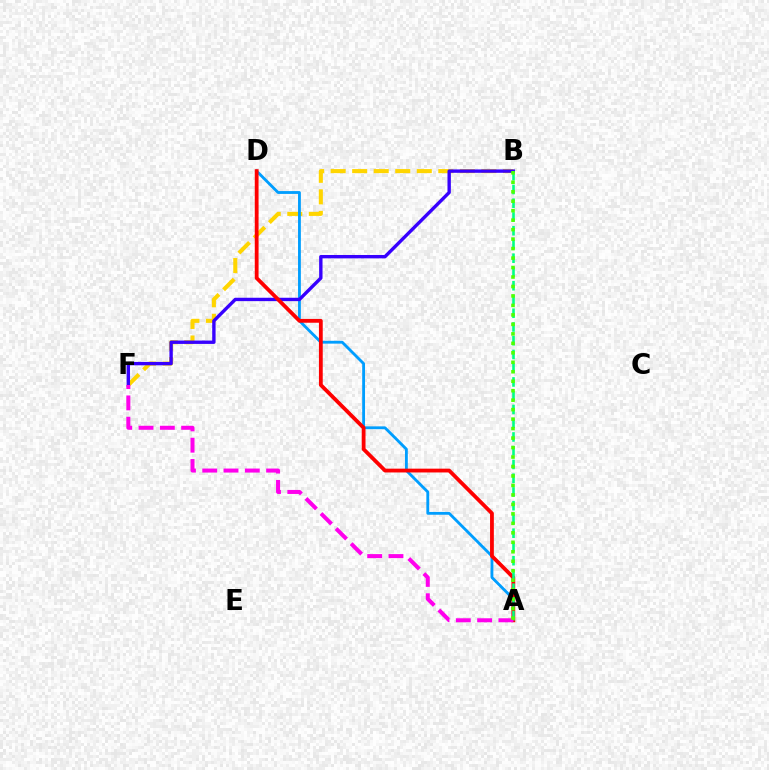{('B', 'F'): [{'color': '#ffd500', 'line_style': 'dashed', 'thickness': 2.93}, {'color': '#3700ff', 'line_style': 'solid', 'thickness': 2.43}], ('A', 'D'): [{'color': '#009eff', 'line_style': 'solid', 'thickness': 2.04}, {'color': '#ff0000', 'line_style': 'solid', 'thickness': 2.74}], ('A', 'B'): [{'color': '#00ff86', 'line_style': 'dashed', 'thickness': 1.87}, {'color': '#4fff00', 'line_style': 'dotted', 'thickness': 2.57}], ('A', 'F'): [{'color': '#ff00ed', 'line_style': 'dashed', 'thickness': 2.89}]}